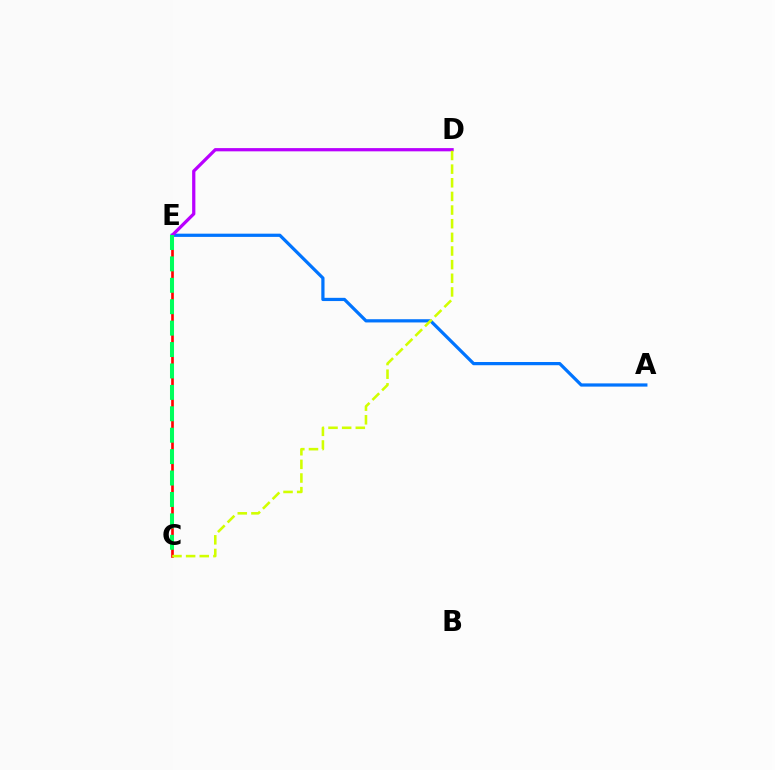{('C', 'E'): [{'color': '#ff0000', 'line_style': 'solid', 'thickness': 1.91}, {'color': '#00ff5c', 'line_style': 'dashed', 'thickness': 2.91}], ('A', 'E'): [{'color': '#0074ff', 'line_style': 'solid', 'thickness': 2.32}], ('D', 'E'): [{'color': '#b900ff', 'line_style': 'solid', 'thickness': 2.33}], ('C', 'D'): [{'color': '#d1ff00', 'line_style': 'dashed', 'thickness': 1.85}]}